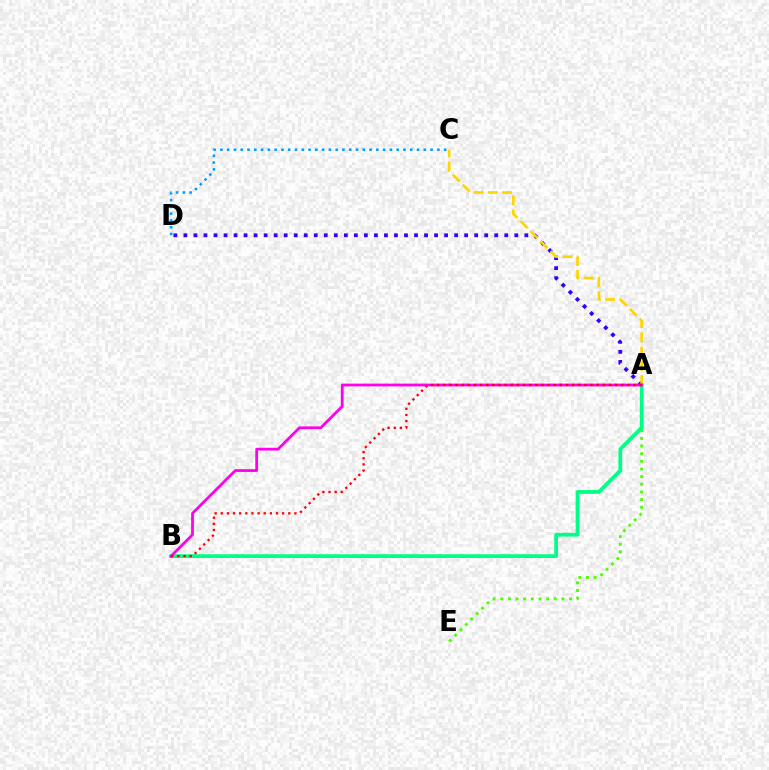{('A', 'D'): [{'color': '#3700ff', 'line_style': 'dotted', 'thickness': 2.72}], ('A', 'E'): [{'color': '#4fff00', 'line_style': 'dotted', 'thickness': 2.08}], ('A', 'C'): [{'color': '#ffd500', 'line_style': 'dashed', 'thickness': 1.93}], ('A', 'B'): [{'color': '#00ff86', 'line_style': 'solid', 'thickness': 2.7}, {'color': '#ff00ed', 'line_style': 'solid', 'thickness': 1.99}, {'color': '#ff0000', 'line_style': 'dotted', 'thickness': 1.67}], ('C', 'D'): [{'color': '#009eff', 'line_style': 'dotted', 'thickness': 1.84}]}